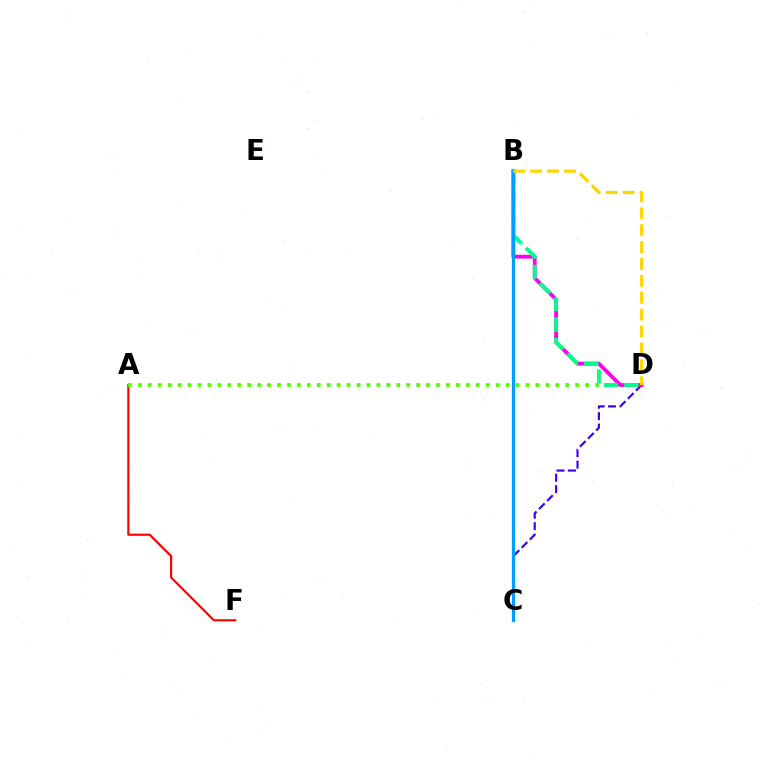{('A', 'F'): [{'color': '#ff0000', 'line_style': 'solid', 'thickness': 1.56}], ('C', 'D'): [{'color': '#3700ff', 'line_style': 'dashed', 'thickness': 1.56}], ('A', 'D'): [{'color': '#4fff00', 'line_style': 'dotted', 'thickness': 2.7}], ('B', 'D'): [{'color': '#ff00ed', 'line_style': 'solid', 'thickness': 2.75}, {'color': '#00ff86', 'line_style': 'dashed', 'thickness': 2.79}, {'color': '#ffd500', 'line_style': 'dashed', 'thickness': 2.3}], ('B', 'C'): [{'color': '#009eff', 'line_style': 'solid', 'thickness': 2.34}]}